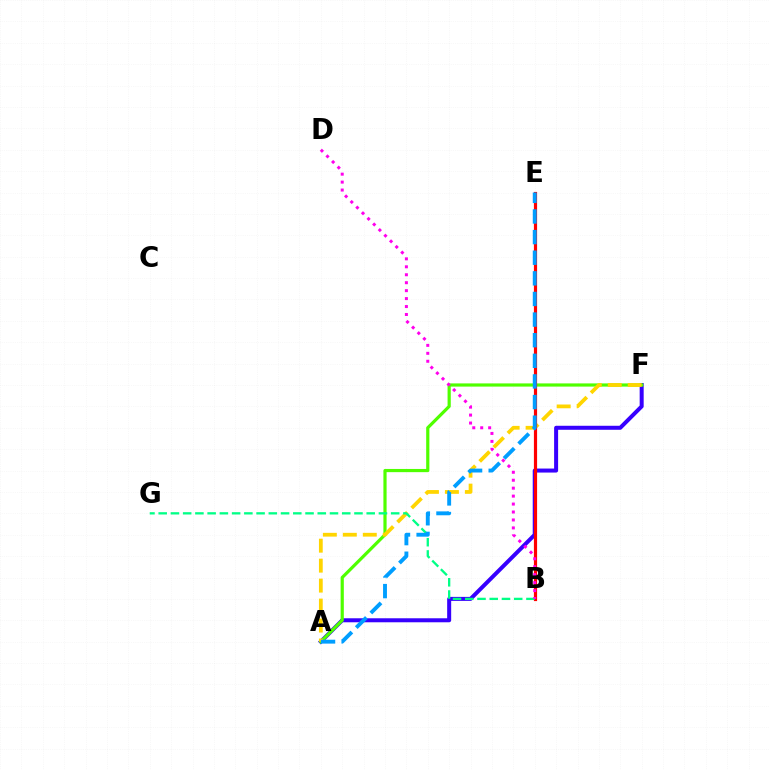{('A', 'F'): [{'color': '#3700ff', 'line_style': 'solid', 'thickness': 2.88}, {'color': '#4fff00', 'line_style': 'solid', 'thickness': 2.3}, {'color': '#ffd500', 'line_style': 'dashed', 'thickness': 2.71}], ('B', 'E'): [{'color': '#ff0000', 'line_style': 'solid', 'thickness': 2.29}], ('B', 'G'): [{'color': '#00ff86', 'line_style': 'dashed', 'thickness': 1.66}], ('A', 'E'): [{'color': '#009eff', 'line_style': 'dashed', 'thickness': 2.8}], ('B', 'D'): [{'color': '#ff00ed', 'line_style': 'dotted', 'thickness': 2.16}]}